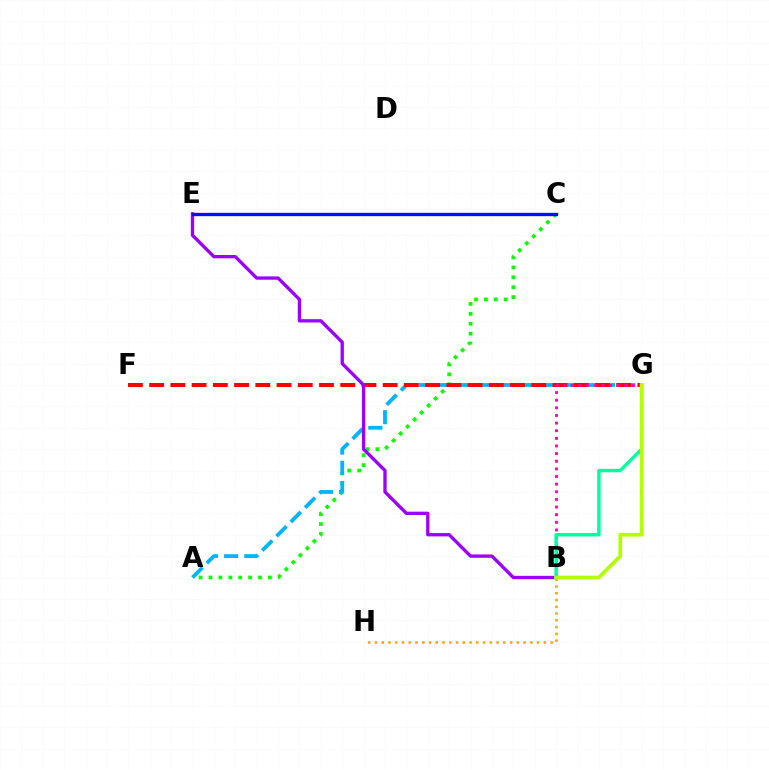{('A', 'C'): [{'color': '#08ff00', 'line_style': 'dotted', 'thickness': 2.69}], ('A', 'G'): [{'color': '#00b5ff', 'line_style': 'dashed', 'thickness': 2.75}], ('F', 'G'): [{'color': '#ff0000', 'line_style': 'dashed', 'thickness': 2.88}], ('B', 'E'): [{'color': '#9b00ff', 'line_style': 'solid', 'thickness': 2.39}], ('B', 'G'): [{'color': '#ff00bd', 'line_style': 'dotted', 'thickness': 2.07}, {'color': '#00ff9d', 'line_style': 'solid', 'thickness': 2.46}, {'color': '#b3ff00', 'line_style': 'solid', 'thickness': 2.69}], ('B', 'H'): [{'color': '#ffa500', 'line_style': 'dotted', 'thickness': 1.84}], ('C', 'E'): [{'color': '#0010ff', 'line_style': 'solid', 'thickness': 2.39}]}